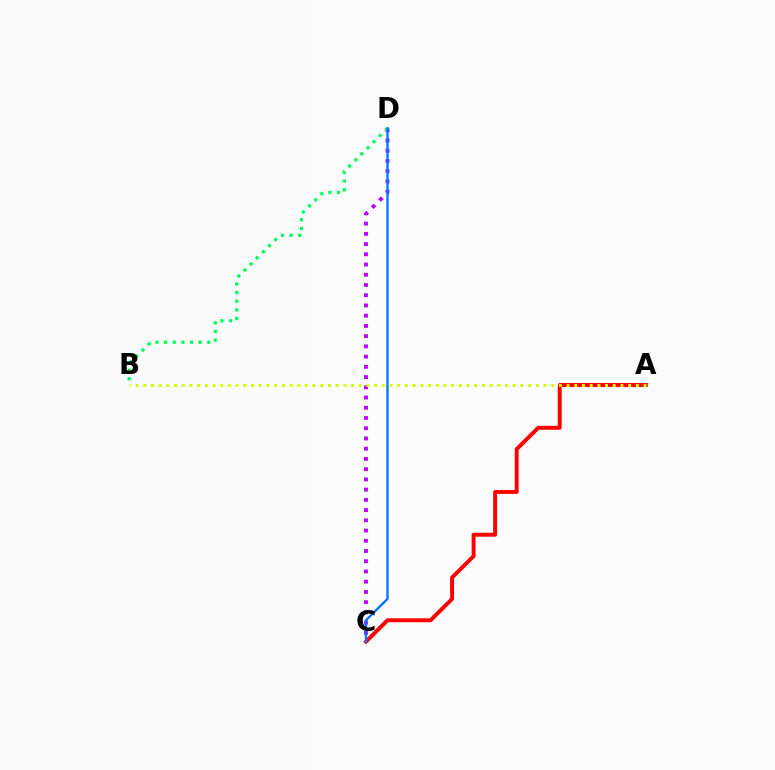{('C', 'D'): [{'color': '#b900ff', 'line_style': 'dotted', 'thickness': 2.78}, {'color': '#0074ff', 'line_style': 'solid', 'thickness': 1.67}], ('A', 'C'): [{'color': '#ff0000', 'line_style': 'solid', 'thickness': 2.83}], ('A', 'B'): [{'color': '#d1ff00', 'line_style': 'dotted', 'thickness': 2.09}], ('B', 'D'): [{'color': '#00ff5c', 'line_style': 'dotted', 'thickness': 2.35}]}